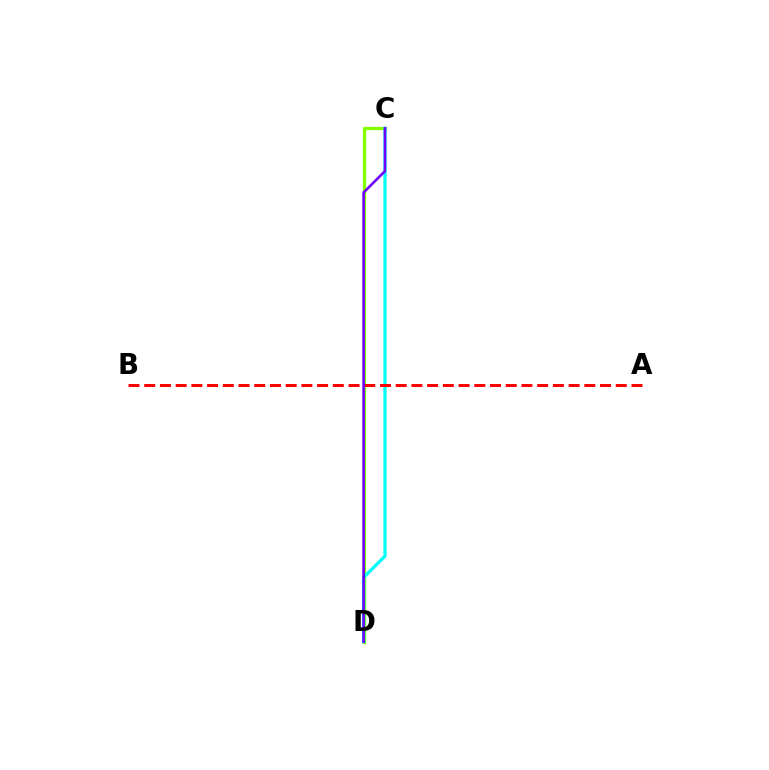{('C', 'D'): [{'color': '#84ff00', 'line_style': 'solid', 'thickness': 2.37}, {'color': '#00fff6', 'line_style': 'solid', 'thickness': 2.36}, {'color': '#7200ff', 'line_style': 'solid', 'thickness': 1.88}], ('A', 'B'): [{'color': '#ff0000', 'line_style': 'dashed', 'thickness': 2.14}]}